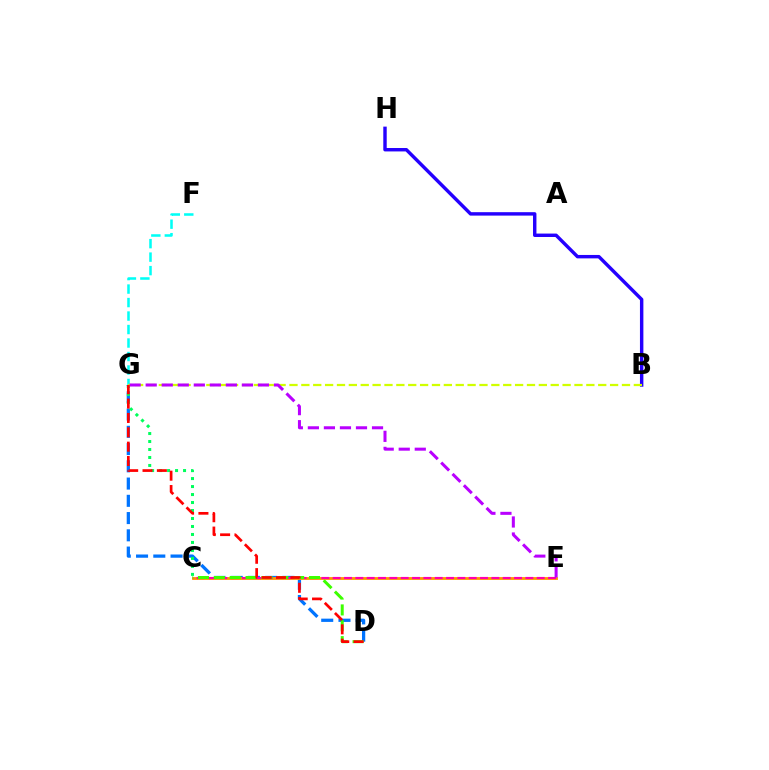{('F', 'G'): [{'color': '#00fff6', 'line_style': 'dashed', 'thickness': 1.83}], ('B', 'H'): [{'color': '#2500ff', 'line_style': 'solid', 'thickness': 2.47}], ('D', 'G'): [{'color': '#0074ff', 'line_style': 'dashed', 'thickness': 2.34}, {'color': '#ff0000', 'line_style': 'dashed', 'thickness': 1.95}], ('C', 'G'): [{'color': '#00ff5c', 'line_style': 'dotted', 'thickness': 2.17}], ('B', 'G'): [{'color': '#d1ff00', 'line_style': 'dashed', 'thickness': 1.61}], ('C', 'E'): [{'color': '#ff9400', 'line_style': 'solid', 'thickness': 2.02}, {'color': '#ff00ac', 'line_style': 'dashed', 'thickness': 1.54}], ('C', 'D'): [{'color': '#3dff00', 'line_style': 'dashed', 'thickness': 2.16}], ('E', 'G'): [{'color': '#b900ff', 'line_style': 'dashed', 'thickness': 2.18}]}